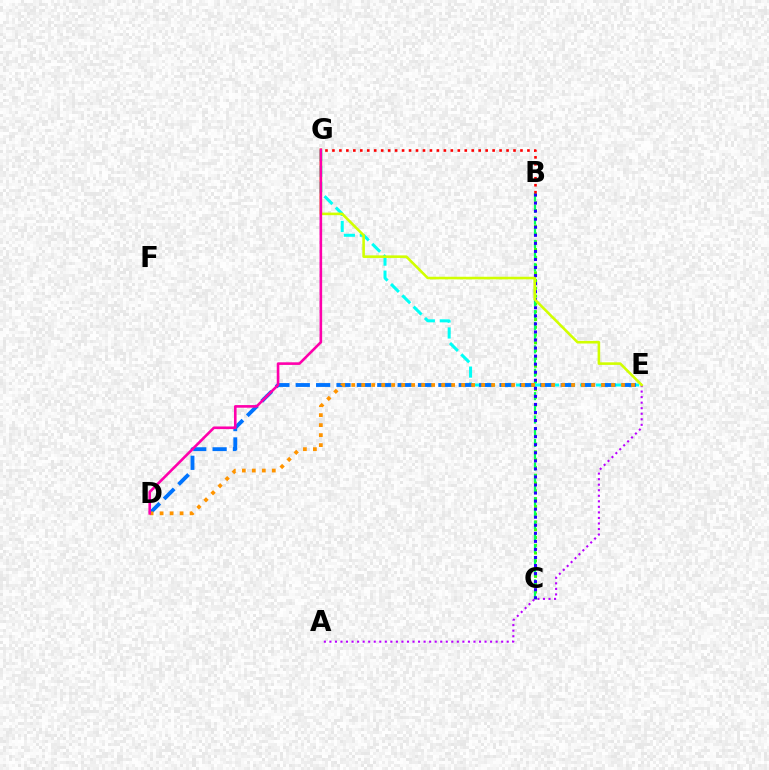{('B', 'C'): [{'color': '#3dff00', 'line_style': 'dotted', 'thickness': 2.12}, {'color': '#00ff5c', 'line_style': 'dashed', 'thickness': 1.59}, {'color': '#2500ff', 'line_style': 'dotted', 'thickness': 2.19}], ('E', 'G'): [{'color': '#00fff6', 'line_style': 'dashed', 'thickness': 2.17}, {'color': '#d1ff00', 'line_style': 'solid', 'thickness': 1.86}], ('D', 'E'): [{'color': '#0074ff', 'line_style': 'dashed', 'thickness': 2.77}, {'color': '#ff9400', 'line_style': 'dotted', 'thickness': 2.72}], ('A', 'E'): [{'color': '#b900ff', 'line_style': 'dotted', 'thickness': 1.51}], ('D', 'G'): [{'color': '#ff00ac', 'line_style': 'solid', 'thickness': 1.88}], ('B', 'G'): [{'color': '#ff0000', 'line_style': 'dotted', 'thickness': 1.89}]}